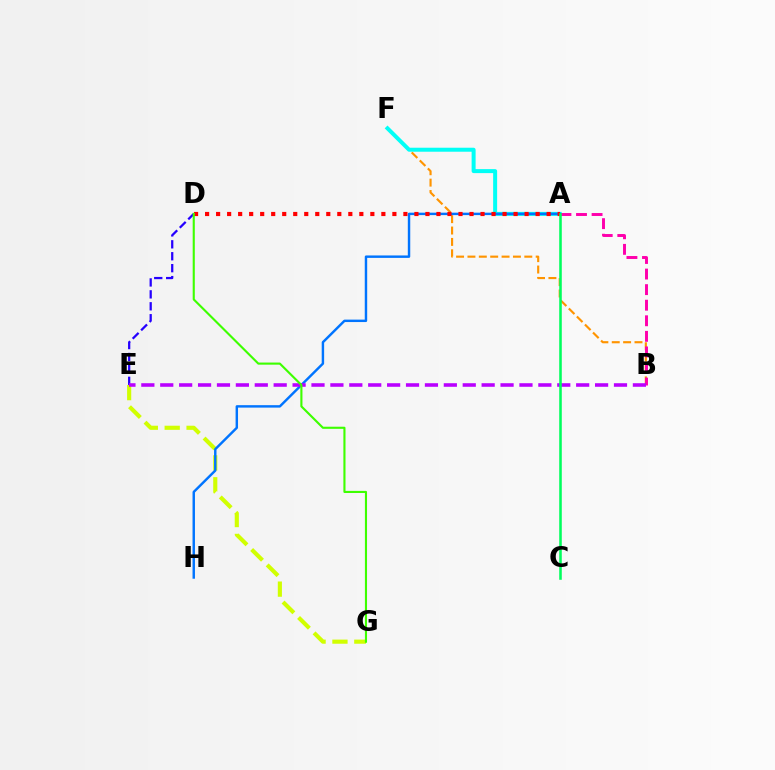{('D', 'E'): [{'color': '#2500ff', 'line_style': 'dashed', 'thickness': 1.62}], ('B', 'F'): [{'color': '#ff9400', 'line_style': 'dashed', 'thickness': 1.55}], ('A', 'F'): [{'color': '#00fff6', 'line_style': 'solid', 'thickness': 2.87}], ('E', 'G'): [{'color': '#d1ff00', 'line_style': 'dashed', 'thickness': 2.97}], ('A', 'B'): [{'color': '#ff00ac', 'line_style': 'dashed', 'thickness': 2.12}], ('A', 'H'): [{'color': '#0074ff', 'line_style': 'solid', 'thickness': 1.75}], ('B', 'E'): [{'color': '#b900ff', 'line_style': 'dashed', 'thickness': 2.57}], ('A', 'D'): [{'color': '#ff0000', 'line_style': 'dotted', 'thickness': 2.99}], ('A', 'C'): [{'color': '#00ff5c', 'line_style': 'solid', 'thickness': 1.85}], ('D', 'G'): [{'color': '#3dff00', 'line_style': 'solid', 'thickness': 1.53}]}